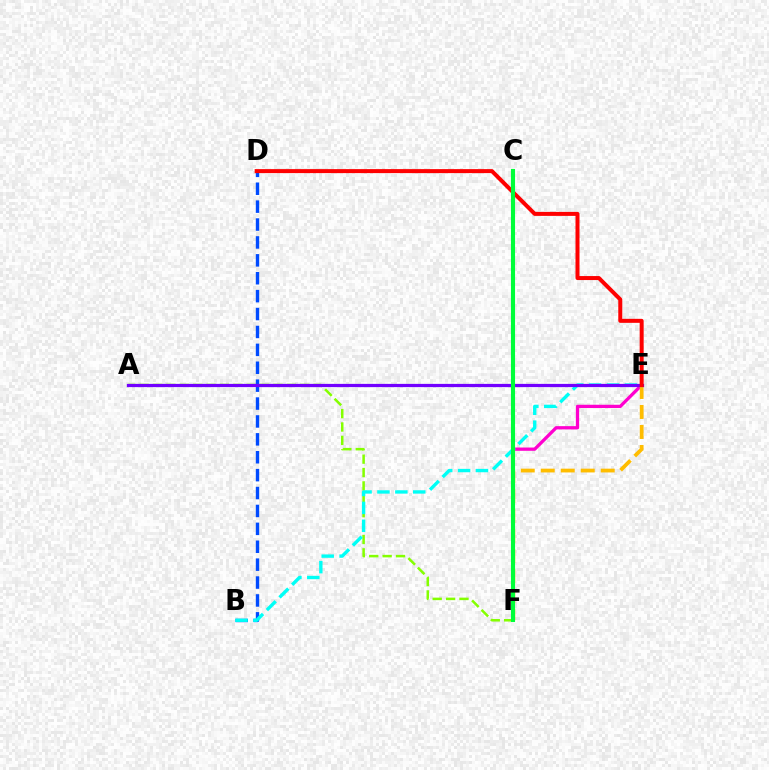{('A', 'F'): [{'color': '#84ff00', 'line_style': 'dashed', 'thickness': 1.82}], ('E', 'F'): [{'color': '#ff00cf', 'line_style': 'solid', 'thickness': 2.36}, {'color': '#ffbd00', 'line_style': 'dashed', 'thickness': 2.72}], ('B', 'D'): [{'color': '#004bff', 'line_style': 'dashed', 'thickness': 2.43}], ('B', 'E'): [{'color': '#00fff6', 'line_style': 'dashed', 'thickness': 2.43}], ('A', 'E'): [{'color': '#7200ff', 'line_style': 'solid', 'thickness': 2.33}], ('D', 'E'): [{'color': '#ff0000', 'line_style': 'solid', 'thickness': 2.88}], ('C', 'F'): [{'color': '#00ff39', 'line_style': 'solid', 'thickness': 2.95}]}